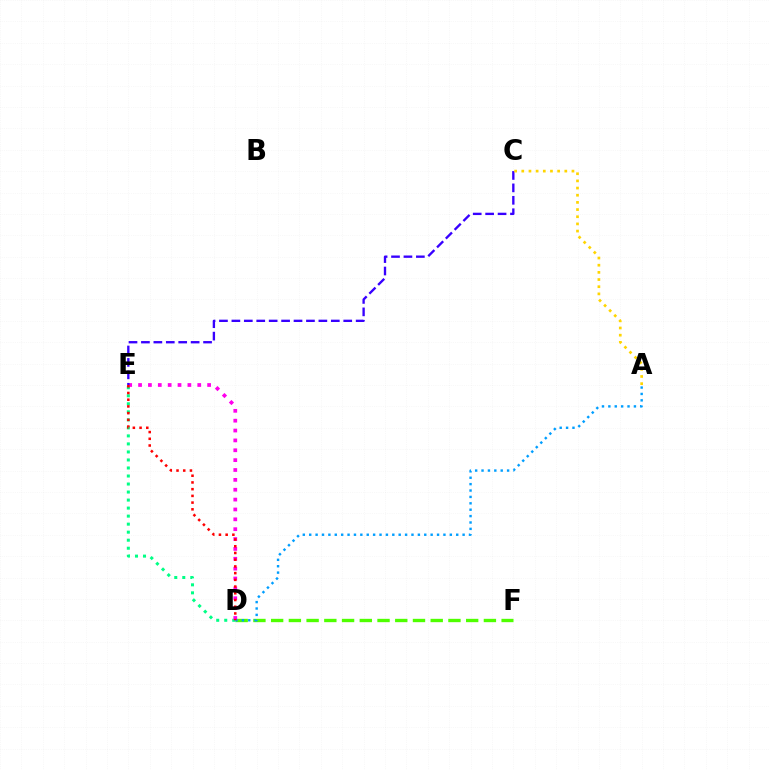{('D', 'F'): [{'color': '#4fff00', 'line_style': 'dashed', 'thickness': 2.41}], ('D', 'E'): [{'color': '#00ff86', 'line_style': 'dotted', 'thickness': 2.18}, {'color': '#ff00ed', 'line_style': 'dotted', 'thickness': 2.68}, {'color': '#ff0000', 'line_style': 'dotted', 'thickness': 1.83}], ('A', 'D'): [{'color': '#009eff', 'line_style': 'dotted', 'thickness': 1.74}], ('C', 'E'): [{'color': '#3700ff', 'line_style': 'dashed', 'thickness': 1.69}], ('A', 'C'): [{'color': '#ffd500', 'line_style': 'dotted', 'thickness': 1.95}]}